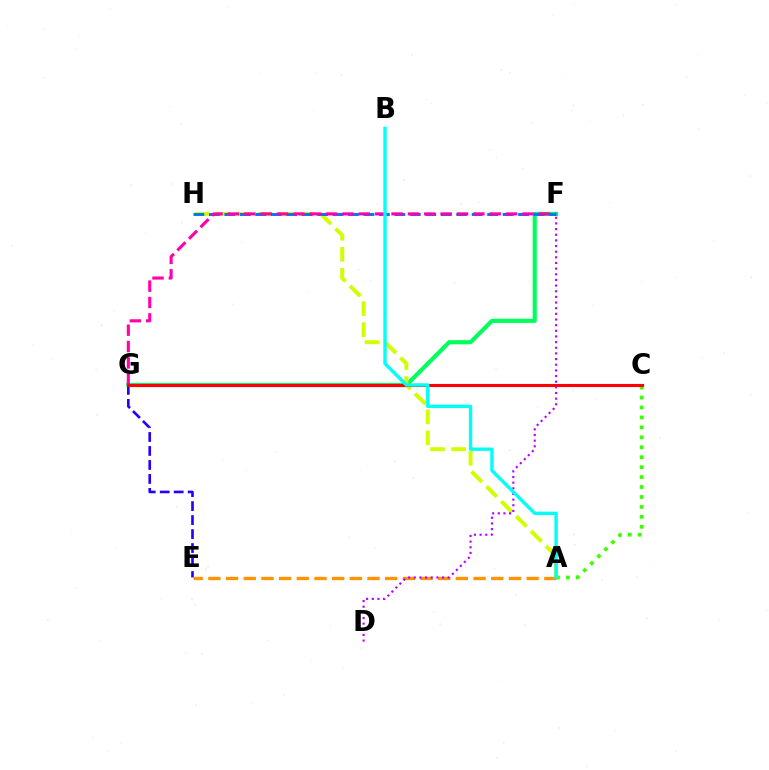{('A', 'C'): [{'color': '#3dff00', 'line_style': 'dotted', 'thickness': 2.7}], ('F', 'G'): [{'color': '#00ff5c', 'line_style': 'solid', 'thickness': 3.0}, {'color': '#ff00ac', 'line_style': 'dashed', 'thickness': 2.22}], ('A', 'H'): [{'color': '#d1ff00', 'line_style': 'dashed', 'thickness': 2.86}], ('F', 'H'): [{'color': '#0074ff', 'line_style': 'dashed', 'thickness': 2.1}], ('E', 'G'): [{'color': '#2500ff', 'line_style': 'dashed', 'thickness': 1.9}], ('A', 'E'): [{'color': '#ff9400', 'line_style': 'dashed', 'thickness': 2.4}], ('C', 'G'): [{'color': '#ff0000', 'line_style': 'solid', 'thickness': 2.22}], ('D', 'F'): [{'color': '#b900ff', 'line_style': 'dotted', 'thickness': 1.54}], ('A', 'B'): [{'color': '#00fff6', 'line_style': 'solid', 'thickness': 2.42}]}